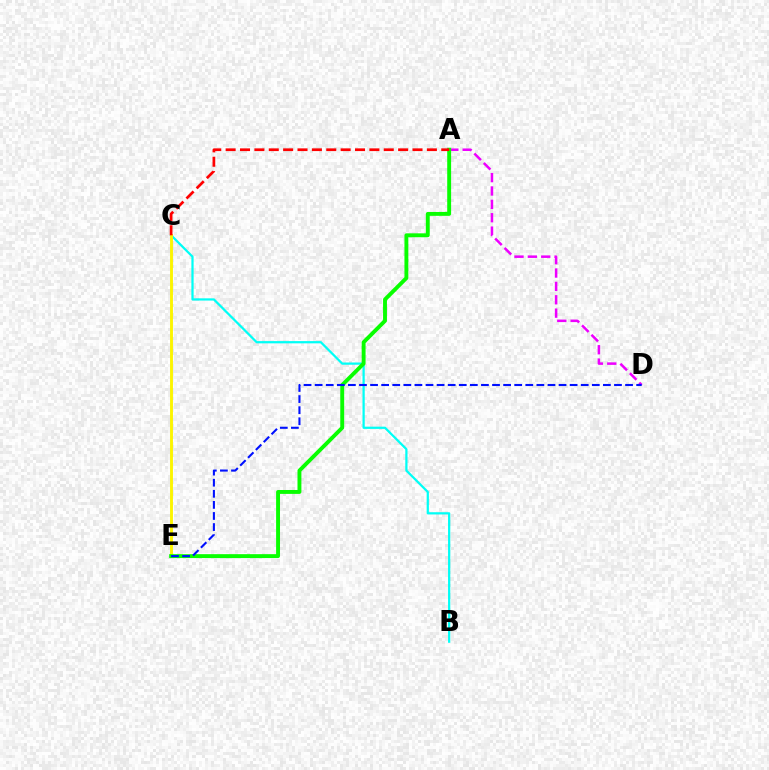{('B', 'C'): [{'color': '#00fff6', 'line_style': 'solid', 'thickness': 1.61}], ('C', 'E'): [{'color': '#fcf500', 'line_style': 'solid', 'thickness': 2.08}], ('A', 'D'): [{'color': '#ee00ff', 'line_style': 'dashed', 'thickness': 1.82}], ('A', 'E'): [{'color': '#08ff00', 'line_style': 'solid', 'thickness': 2.8}], ('D', 'E'): [{'color': '#0010ff', 'line_style': 'dashed', 'thickness': 1.51}], ('A', 'C'): [{'color': '#ff0000', 'line_style': 'dashed', 'thickness': 1.95}]}